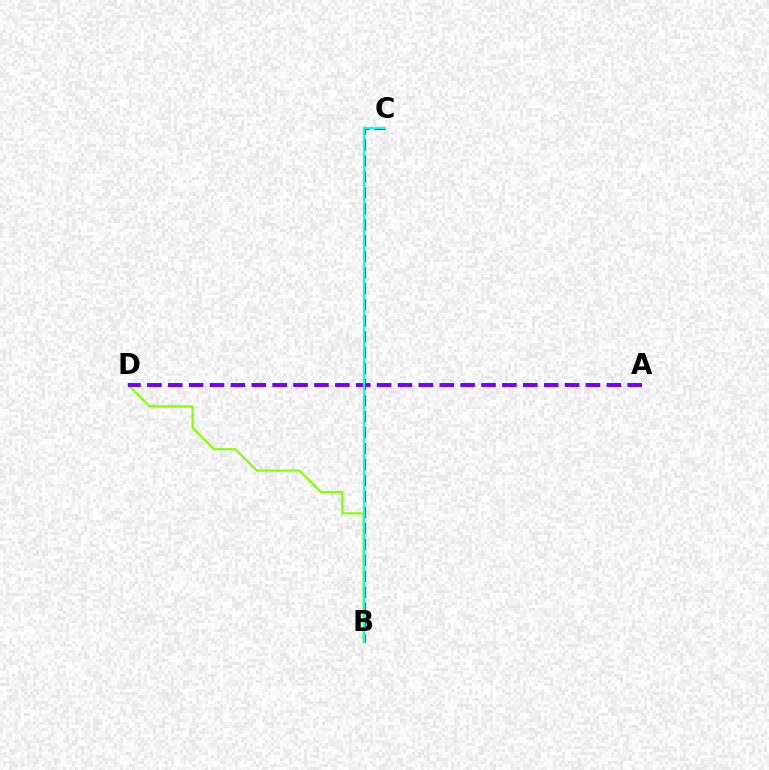{('B', 'C'): [{'color': '#ff0000', 'line_style': 'dashed', 'thickness': 2.17}, {'color': '#00fff6', 'line_style': 'solid', 'thickness': 1.56}], ('B', 'D'): [{'color': '#84ff00', 'line_style': 'solid', 'thickness': 1.52}], ('A', 'D'): [{'color': '#7200ff', 'line_style': 'dashed', 'thickness': 2.84}]}